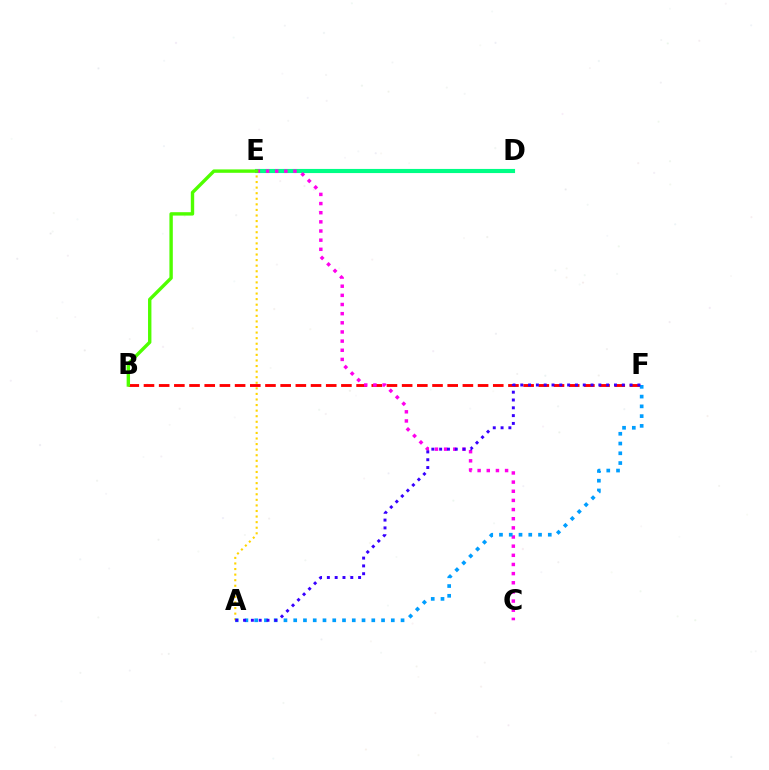{('D', 'E'): [{'color': '#00ff86', 'line_style': 'solid', 'thickness': 2.97}], ('B', 'F'): [{'color': '#ff0000', 'line_style': 'dashed', 'thickness': 2.06}], ('C', 'E'): [{'color': '#ff00ed', 'line_style': 'dotted', 'thickness': 2.49}], ('A', 'E'): [{'color': '#ffd500', 'line_style': 'dotted', 'thickness': 1.51}], ('A', 'F'): [{'color': '#009eff', 'line_style': 'dotted', 'thickness': 2.65}, {'color': '#3700ff', 'line_style': 'dotted', 'thickness': 2.12}], ('B', 'E'): [{'color': '#4fff00', 'line_style': 'solid', 'thickness': 2.44}]}